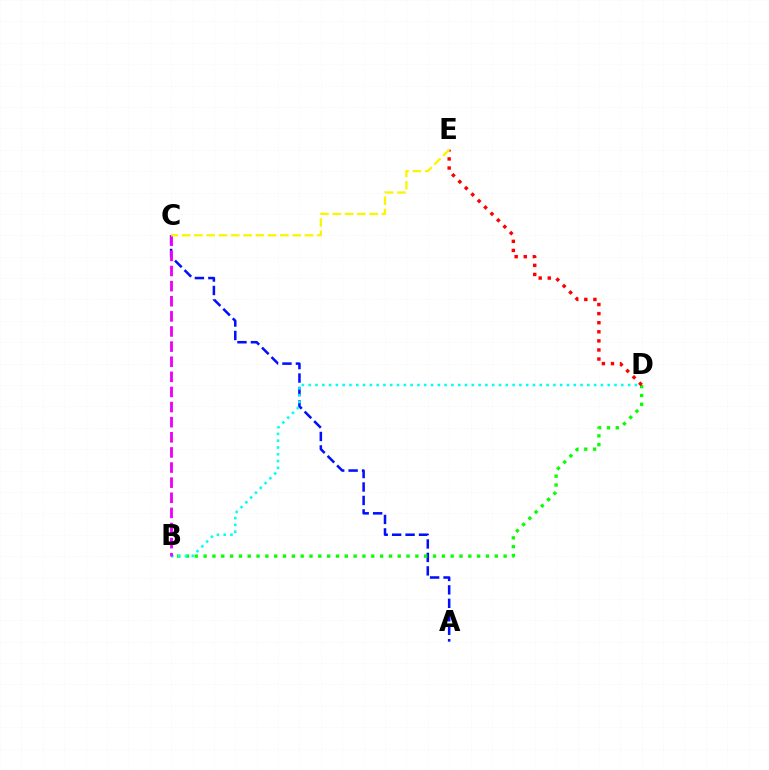{('A', 'C'): [{'color': '#0010ff', 'line_style': 'dashed', 'thickness': 1.83}], ('B', 'D'): [{'color': '#08ff00', 'line_style': 'dotted', 'thickness': 2.4}, {'color': '#00fff6', 'line_style': 'dotted', 'thickness': 1.85}], ('D', 'E'): [{'color': '#ff0000', 'line_style': 'dotted', 'thickness': 2.47}], ('B', 'C'): [{'color': '#ee00ff', 'line_style': 'dashed', 'thickness': 2.05}], ('C', 'E'): [{'color': '#fcf500', 'line_style': 'dashed', 'thickness': 1.67}]}